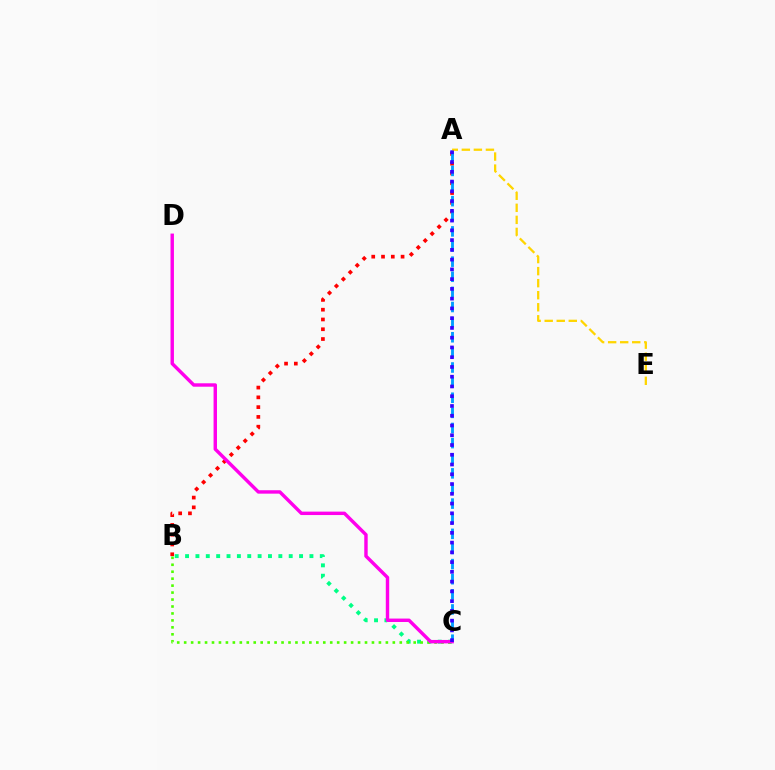{('A', 'B'): [{'color': '#ff0000', 'line_style': 'dotted', 'thickness': 2.66}], ('A', 'C'): [{'color': '#009eff', 'line_style': 'dashed', 'thickness': 2.05}, {'color': '#3700ff', 'line_style': 'dotted', 'thickness': 2.65}], ('B', 'C'): [{'color': '#00ff86', 'line_style': 'dotted', 'thickness': 2.82}, {'color': '#4fff00', 'line_style': 'dotted', 'thickness': 1.89}], ('A', 'E'): [{'color': '#ffd500', 'line_style': 'dashed', 'thickness': 1.64}], ('C', 'D'): [{'color': '#ff00ed', 'line_style': 'solid', 'thickness': 2.47}]}